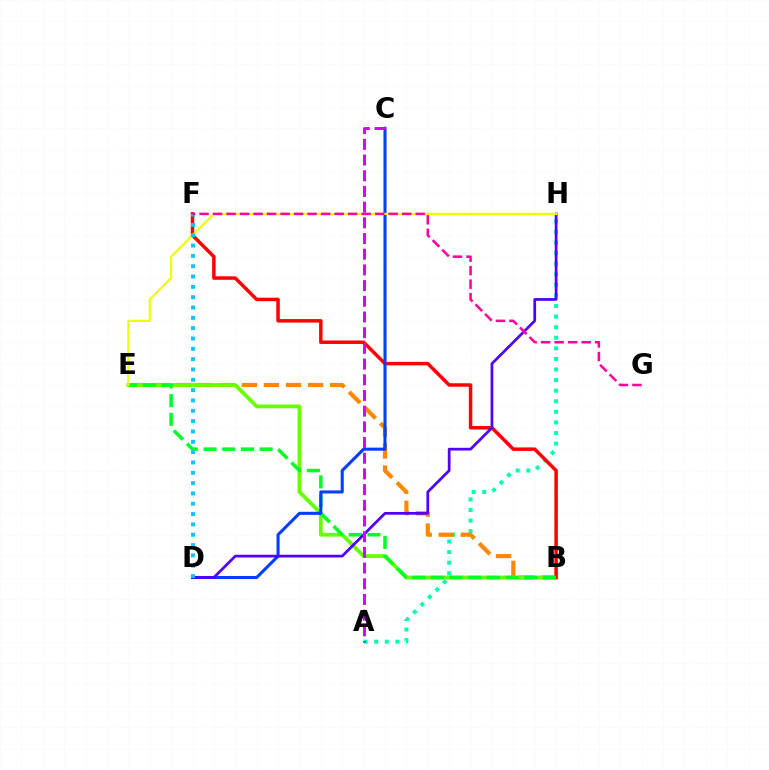{('A', 'H'): [{'color': '#00ffaf', 'line_style': 'dotted', 'thickness': 2.87}], ('B', 'E'): [{'color': '#ff8800', 'line_style': 'dashed', 'thickness': 3.0}, {'color': '#66ff00', 'line_style': 'solid', 'thickness': 2.73}, {'color': '#00ff27', 'line_style': 'dashed', 'thickness': 2.54}], ('B', 'F'): [{'color': '#ff0000', 'line_style': 'solid', 'thickness': 2.5}], ('C', 'D'): [{'color': '#003fff', 'line_style': 'solid', 'thickness': 2.21}], ('D', 'H'): [{'color': '#4f00ff', 'line_style': 'solid', 'thickness': 1.97}], ('E', 'H'): [{'color': '#eeff00', 'line_style': 'solid', 'thickness': 1.57}], ('A', 'C'): [{'color': '#d600ff', 'line_style': 'dashed', 'thickness': 2.13}], ('D', 'F'): [{'color': '#00c7ff', 'line_style': 'dotted', 'thickness': 2.81}], ('F', 'G'): [{'color': '#ff00a0', 'line_style': 'dashed', 'thickness': 1.84}]}